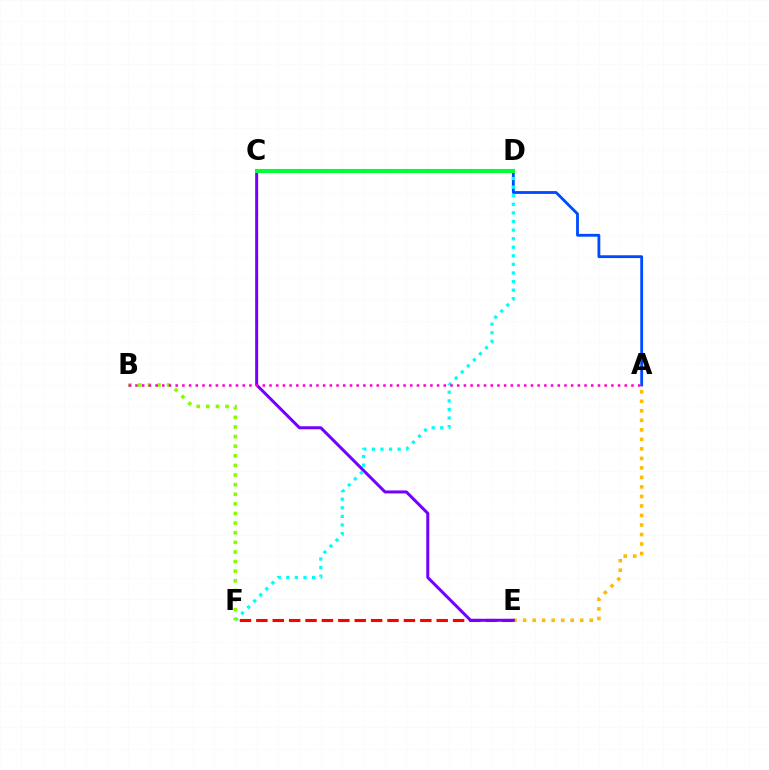{('A', 'D'): [{'color': '#004bff', 'line_style': 'solid', 'thickness': 2.03}], ('E', 'F'): [{'color': '#ff0000', 'line_style': 'dashed', 'thickness': 2.23}], ('A', 'E'): [{'color': '#ffbd00', 'line_style': 'dotted', 'thickness': 2.58}], ('C', 'E'): [{'color': '#7200ff', 'line_style': 'solid', 'thickness': 2.16}], ('D', 'F'): [{'color': '#00fff6', 'line_style': 'dotted', 'thickness': 2.33}], ('B', 'F'): [{'color': '#84ff00', 'line_style': 'dotted', 'thickness': 2.61}], ('C', 'D'): [{'color': '#00ff39', 'line_style': 'solid', 'thickness': 2.94}], ('A', 'B'): [{'color': '#ff00cf', 'line_style': 'dotted', 'thickness': 1.82}]}